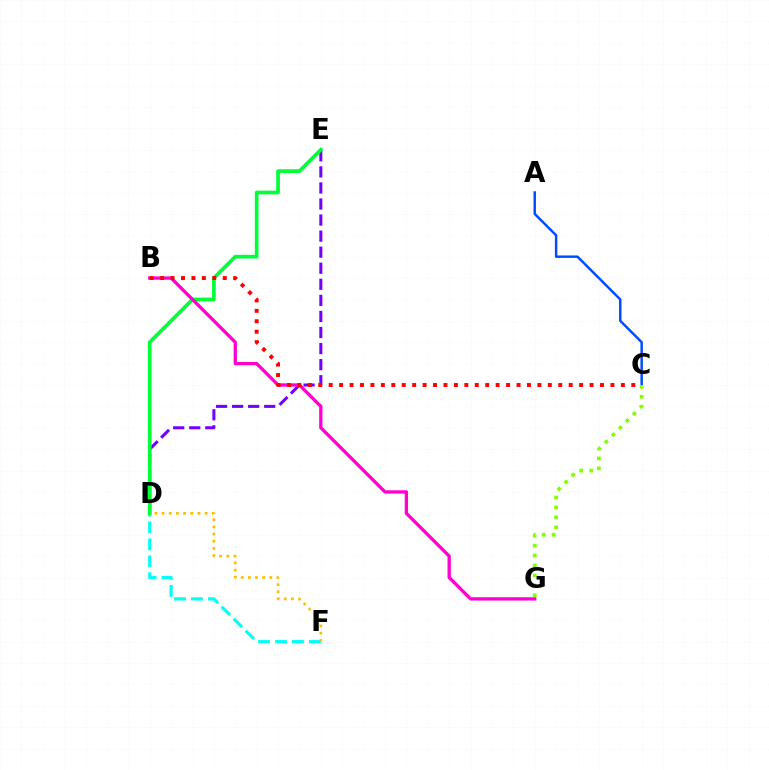{('D', 'E'): [{'color': '#7200ff', 'line_style': 'dashed', 'thickness': 2.18}, {'color': '#00ff39', 'line_style': 'solid', 'thickness': 2.66}], ('D', 'F'): [{'color': '#00fff6', 'line_style': 'dashed', 'thickness': 2.3}, {'color': '#ffbd00', 'line_style': 'dotted', 'thickness': 1.95}], ('A', 'C'): [{'color': '#004bff', 'line_style': 'solid', 'thickness': 1.77}], ('B', 'G'): [{'color': '#ff00cf', 'line_style': 'solid', 'thickness': 2.39}], ('B', 'C'): [{'color': '#ff0000', 'line_style': 'dotted', 'thickness': 2.84}], ('C', 'G'): [{'color': '#84ff00', 'line_style': 'dotted', 'thickness': 2.69}]}